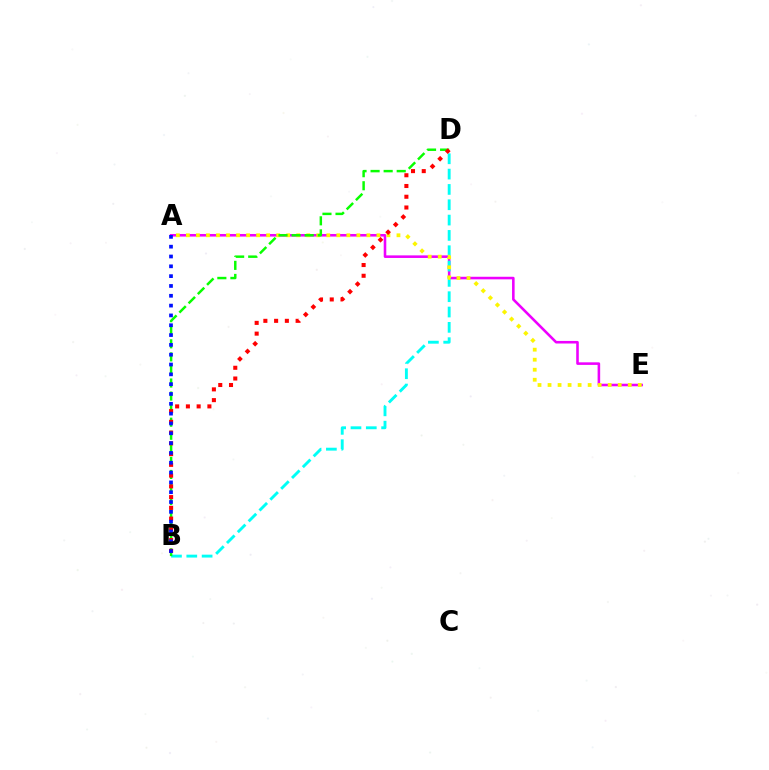{('A', 'E'): [{'color': '#ee00ff', 'line_style': 'solid', 'thickness': 1.86}, {'color': '#fcf500', 'line_style': 'dotted', 'thickness': 2.72}], ('B', 'D'): [{'color': '#00fff6', 'line_style': 'dashed', 'thickness': 2.08}, {'color': '#08ff00', 'line_style': 'dashed', 'thickness': 1.77}, {'color': '#ff0000', 'line_style': 'dotted', 'thickness': 2.92}], ('A', 'B'): [{'color': '#0010ff', 'line_style': 'dotted', 'thickness': 2.67}]}